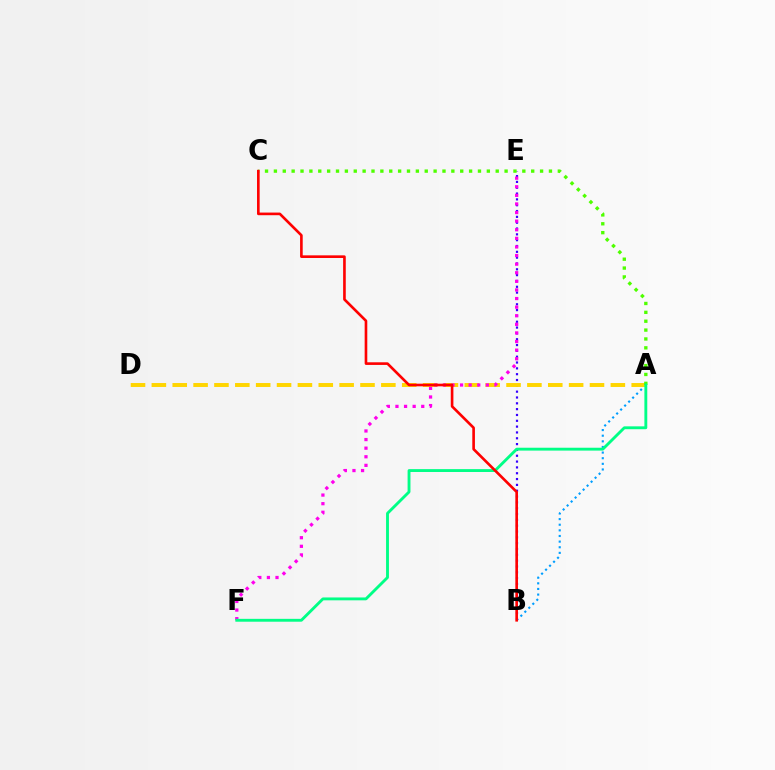{('A', 'B'): [{'color': '#009eff', 'line_style': 'dotted', 'thickness': 1.53}], ('B', 'E'): [{'color': '#3700ff', 'line_style': 'dotted', 'thickness': 1.58}], ('A', 'D'): [{'color': '#ffd500', 'line_style': 'dashed', 'thickness': 2.83}], ('E', 'F'): [{'color': '#ff00ed', 'line_style': 'dotted', 'thickness': 2.34}], ('A', 'C'): [{'color': '#4fff00', 'line_style': 'dotted', 'thickness': 2.41}], ('A', 'F'): [{'color': '#00ff86', 'line_style': 'solid', 'thickness': 2.06}], ('B', 'C'): [{'color': '#ff0000', 'line_style': 'solid', 'thickness': 1.9}]}